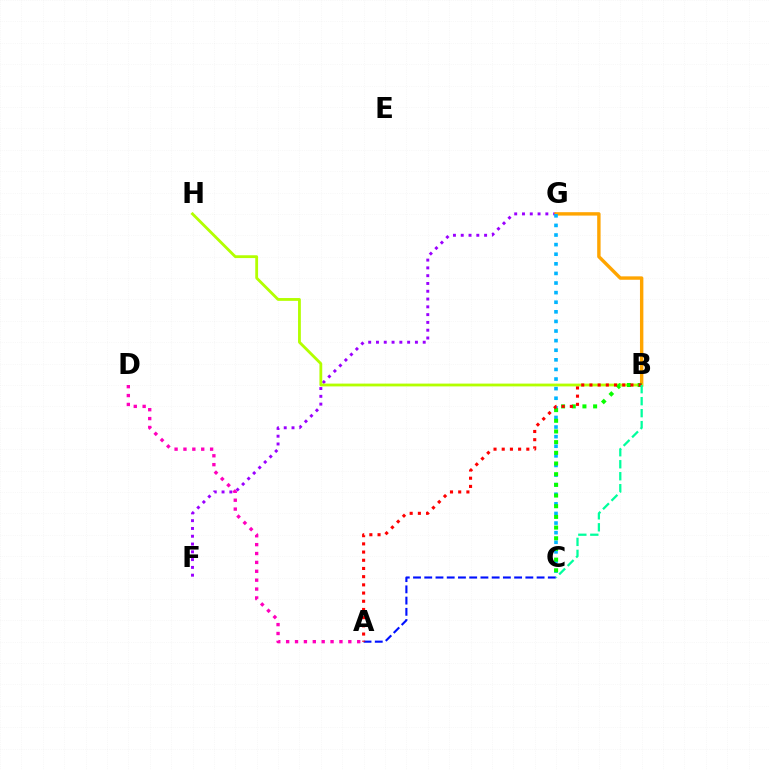{('F', 'G'): [{'color': '#9b00ff', 'line_style': 'dotted', 'thickness': 2.12}], ('B', 'G'): [{'color': '#ffa500', 'line_style': 'solid', 'thickness': 2.45}], ('B', 'H'): [{'color': '#b3ff00', 'line_style': 'solid', 'thickness': 2.02}], ('A', 'C'): [{'color': '#0010ff', 'line_style': 'dashed', 'thickness': 1.53}], ('A', 'D'): [{'color': '#ff00bd', 'line_style': 'dotted', 'thickness': 2.41}], ('C', 'G'): [{'color': '#00b5ff', 'line_style': 'dotted', 'thickness': 2.61}], ('B', 'C'): [{'color': '#08ff00', 'line_style': 'dotted', 'thickness': 2.9}, {'color': '#00ff9d', 'line_style': 'dashed', 'thickness': 1.63}], ('A', 'B'): [{'color': '#ff0000', 'line_style': 'dotted', 'thickness': 2.23}]}